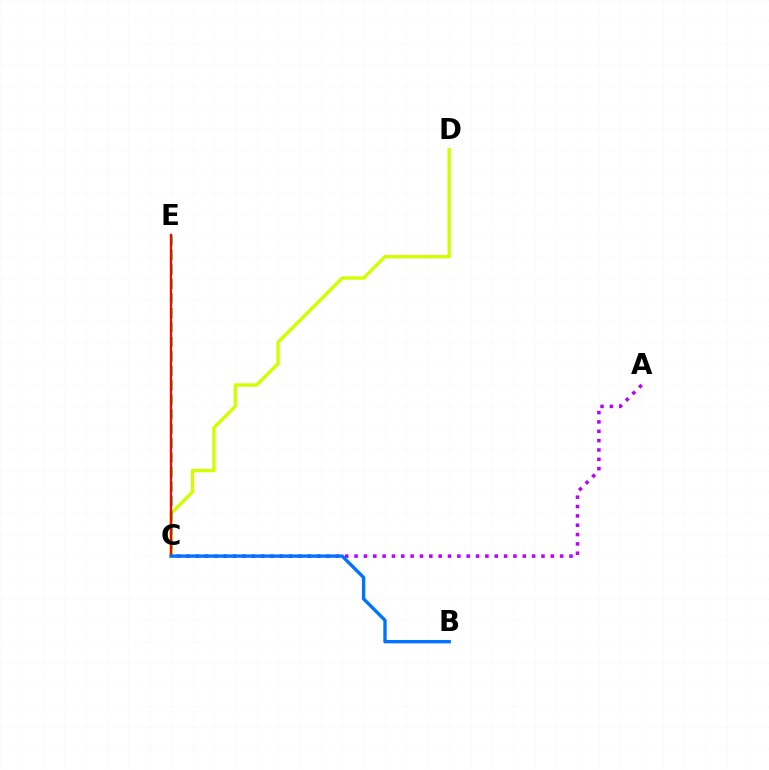{('A', 'C'): [{'color': '#b900ff', 'line_style': 'dotted', 'thickness': 2.54}], ('C', 'D'): [{'color': '#d1ff00', 'line_style': 'solid', 'thickness': 2.43}], ('C', 'E'): [{'color': '#00ff5c', 'line_style': 'dashed', 'thickness': 1.97}, {'color': '#ff0000', 'line_style': 'solid', 'thickness': 1.68}], ('B', 'C'): [{'color': '#0074ff', 'line_style': 'solid', 'thickness': 2.42}]}